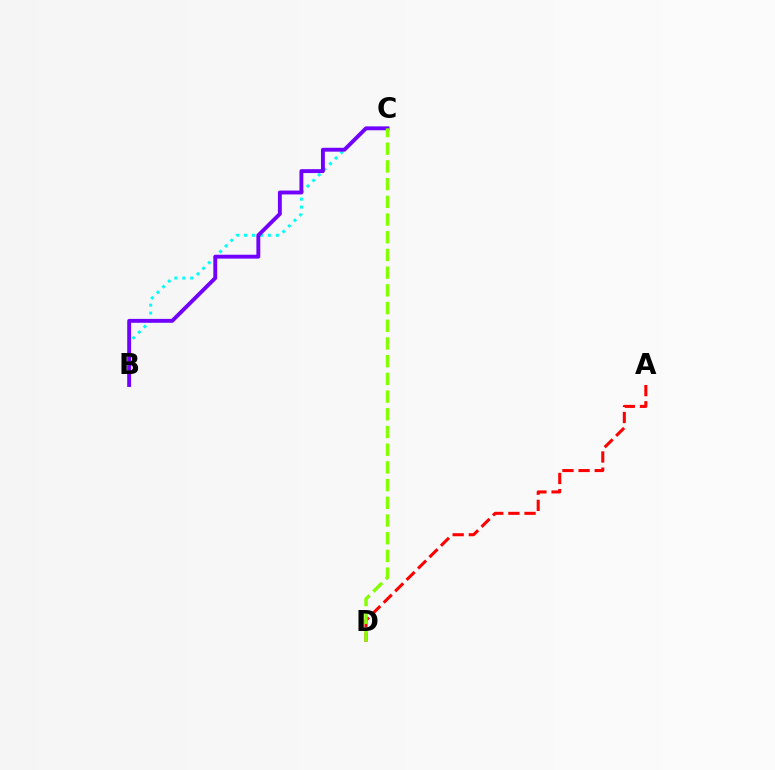{('A', 'D'): [{'color': '#ff0000', 'line_style': 'dashed', 'thickness': 2.19}], ('B', 'C'): [{'color': '#00fff6', 'line_style': 'dotted', 'thickness': 2.16}, {'color': '#7200ff', 'line_style': 'solid', 'thickness': 2.8}], ('C', 'D'): [{'color': '#84ff00', 'line_style': 'dashed', 'thickness': 2.41}]}